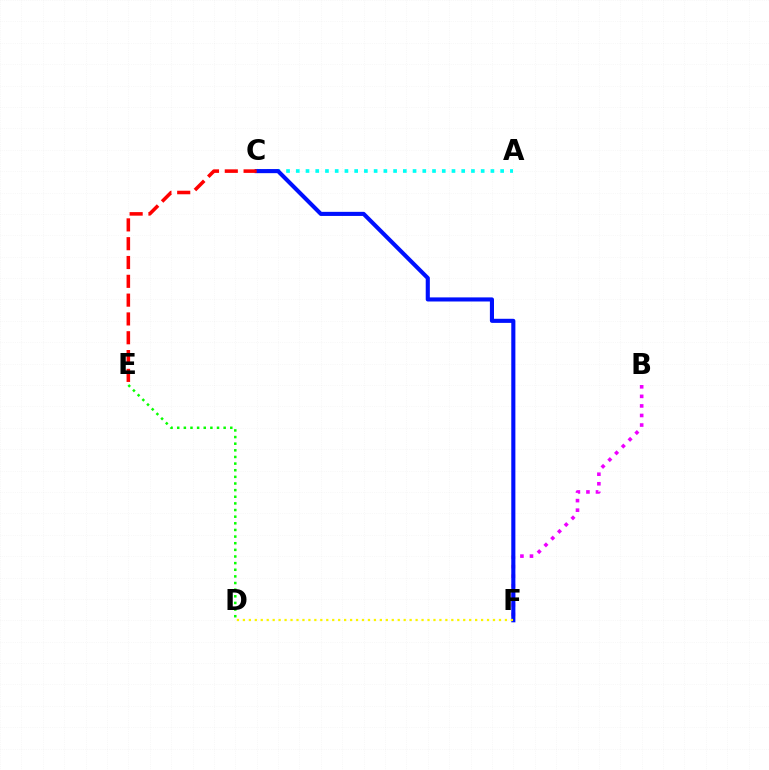{('B', 'F'): [{'color': '#ee00ff', 'line_style': 'dotted', 'thickness': 2.6}], ('D', 'E'): [{'color': '#08ff00', 'line_style': 'dotted', 'thickness': 1.8}], ('A', 'C'): [{'color': '#00fff6', 'line_style': 'dotted', 'thickness': 2.64}], ('C', 'F'): [{'color': '#0010ff', 'line_style': 'solid', 'thickness': 2.95}], ('D', 'F'): [{'color': '#fcf500', 'line_style': 'dotted', 'thickness': 1.62}], ('C', 'E'): [{'color': '#ff0000', 'line_style': 'dashed', 'thickness': 2.56}]}